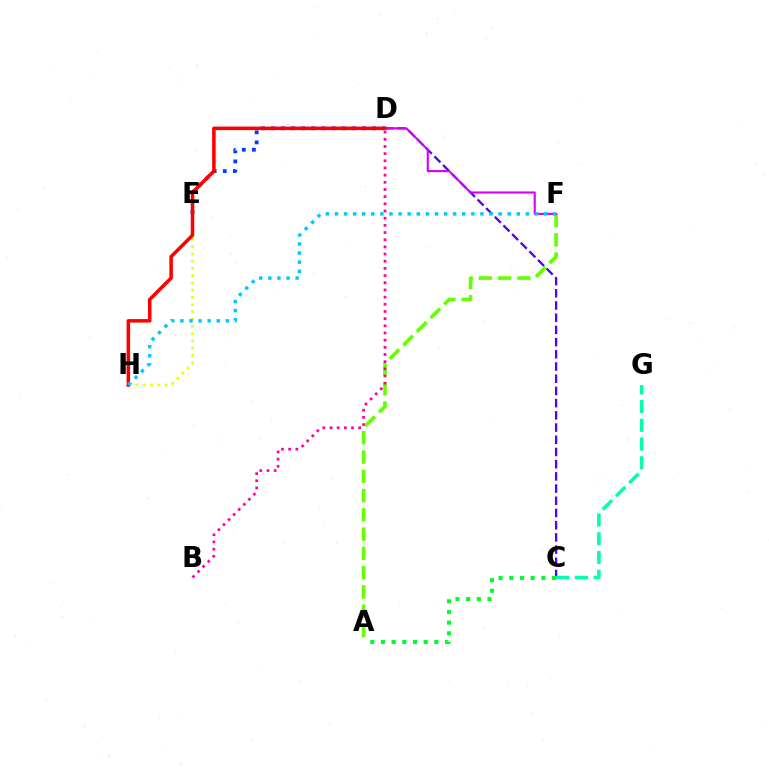{('C', 'D'): [{'color': '#4f00ff', 'line_style': 'dashed', 'thickness': 1.66}], ('A', 'F'): [{'color': '#66ff00', 'line_style': 'dashed', 'thickness': 2.62}], ('D', 'F'): [{'color': '#d600ff', 'line_style': 'solid', 'thickness': 1.54}], ('C', 'G'): [{'color': '#00ffaf', 'line_style': 'dashed', 'thickness': 2.55}], ('D', 'E'): [{'color': '#ff8800', 'line_style': 'dashed', 'thickness': 1.82}, {'color': '#003fff', 'line_style': 'dotted', 'thickness': 2.74}], ('A', 'C'): [{'color': '#00ff27', 'line_style': 'dotted', 'thickness': 2.9}], ('B', 'D'): [{'color': '#ff00a0', 'line_style': 'dotted', 'thickness': 1.95}], ('E', 'H'): [{'color': '#eeff00', 'line_style': 'dotted', 'thickness': 1.97}], ('D', 'H'): [{'color': '#ff0000', 'line_style': 'solid', 'thickness': 2.54}], ('F', 'H'): [{'color': '#00c7ff', 'line_style': 'dotted', 'thickness': 2.47}]}